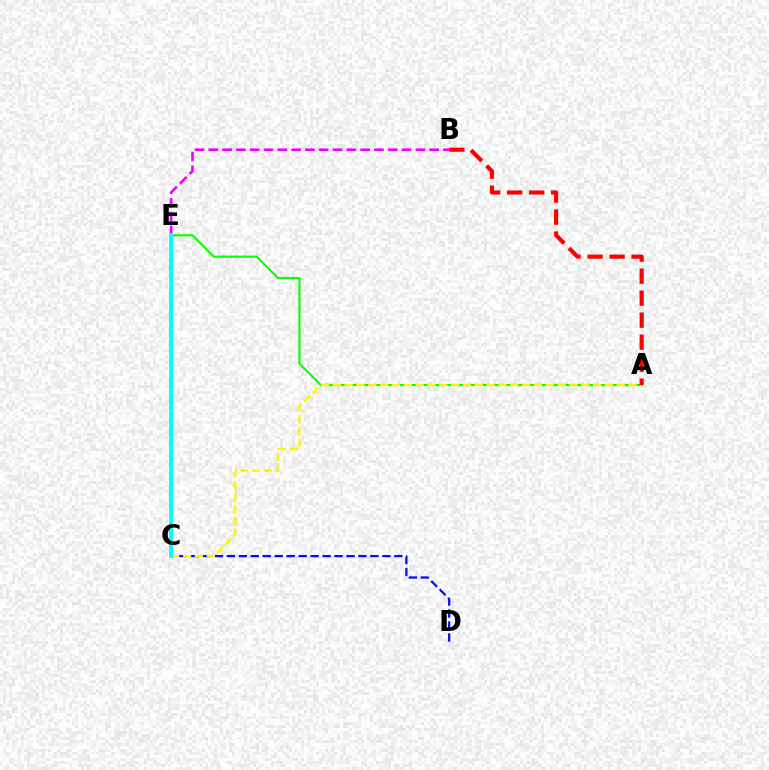{('C', 'D'): [{'color': '#0010ff', 'line_style': 'dashed', 'thickness': 1.63}], ('A', 'E'): [{'color': '#08ff00', 'line_style': 'solid', 'thickness': 1.52}], ('A', 'C'): [{'color': '#fcf500', 'line_style': 'dashed', 'thickness': 1.61}], ('B', 'E'): [{'color': '#ee00ff', 'line_style': 'dashed', 'thickness': 1.87}], ('A', 'B'): [{'color': '#ff0000', 'line_style': 'dashed', 'thickness': 2.99}], ('C', 'E'): [{'color': '#00fff6', 'line_style': 'solid', 'thickness': 2.75}]}